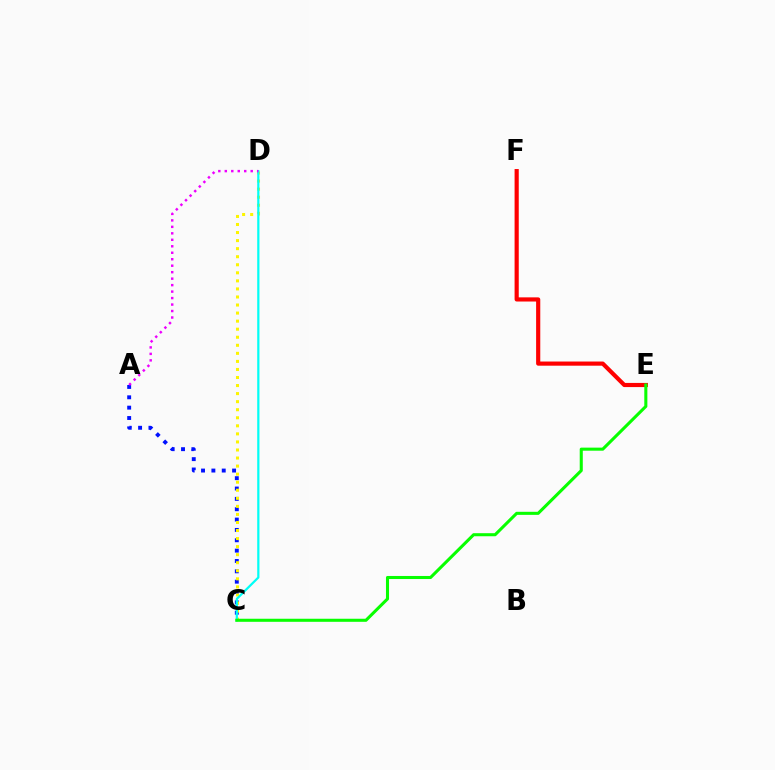{('A', 'C'): [{'color': '#0010ff', 'line_style': 'dotted', 'thickness': 2.81}], ('E', 'F'): [{'color': '#ff0000', 'line_style': 'solid', 'thickness': 2.99}], ('C', 'D'): [{'color': '#fcf500', 'line_style': 'dotted', 'thickness': 2.19}, {'color': '#00fff6', 'line_style': 'solid', 'thickness': 1.6}], ('C', 'E'): [{'color': '#08ff00', 'line_style': 'solid', 'thickness': 2.21}], ('A', 'D'): [{'color': '#ee00ff', 'line_style': 'dotted', 'thickness': 1.76}]}